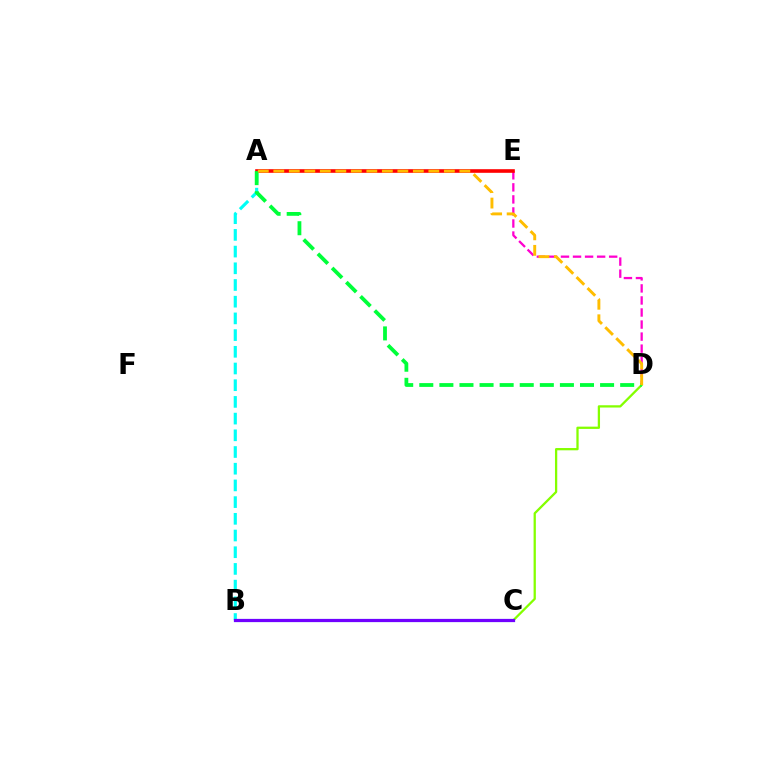{('C', 'D'): [{'color': '#84ff00', 'line_style': 'solid', 'thickness': 1.64}], ('A', 'B'): [{'color': '#00fff6', 'line_style': 'dashed', 'thickness': 2.27}], ('D', 'E'): [{'color': '#ff00cf', 'line_style': 'dashed', 'thickness': 1.64}], ('A', 'E'): [{'color': '#ff0000', 'line_style': 'solid', 'thickness': 2.61}], ('B', 'C'): [{'color': '#004bff', 'line_style': 'solid', 'thickness': 2.26}, {'color': '#7200ff', 'line_style': 'solid', 'thickness': 2.23}], ('A', 'D'): [{'color': '#00ff39', 'line_style': 'dashed', 'thickness': 2.73}, {'color': '#ffbd00', 'line_style': 'dashed', 'thickness': 2.11}]}